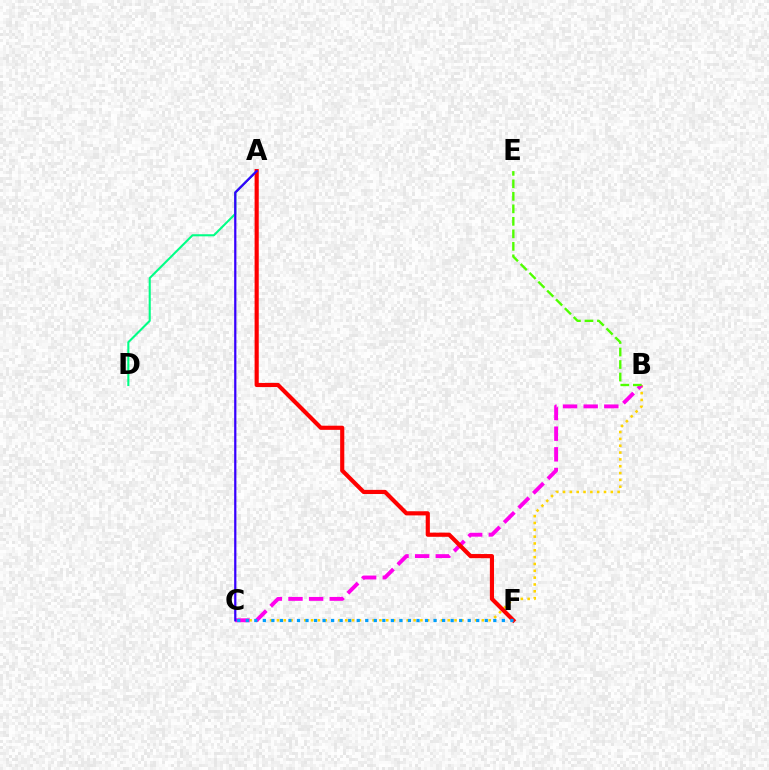{('A', 'D'): [{'color': '#00ff86', 'line_style': 'solid', 'thickness': 1.51}], ('B', 'C'): [{'color': '#ffd500', 'line_style': 'dotted', 'thickness': 1.86}, {'color': '#ff00ed', 'line_style': 'dashed', 'thickness': 2.8}], ('A', 'F'): [{'color': '#ff0000', 'line_style': 'solid', 'thickness': 2.99}], ('C', 'F'): [{'color': '#009eff', 'line_style': 'dotted', 'thickness': 2.32}], ('B', 'E'): [{'color': '#4fff00', 'line_style': 'dashed', 'thickness': 1.7}], ('A', 'C'): [{'color': '#3700ff', 'line_style': 'solid', 'thickness': 1.61}]}